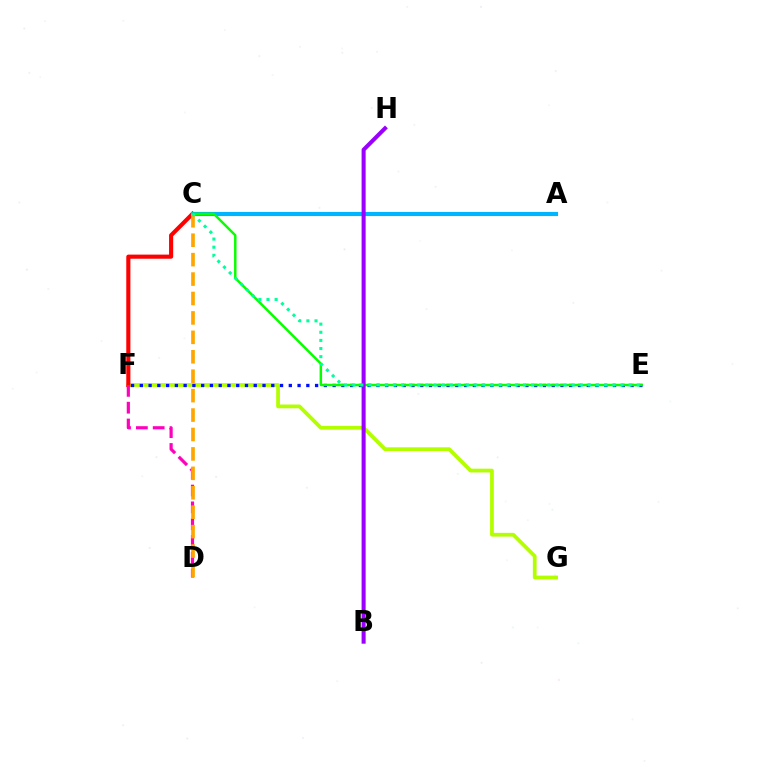{('F', 'G'): [{'color': '#b3ff00', 'line_style': 'solid', 'thickness': 2.71}], ('E', 'F'): [{'color': '#0010ff', 'line_style': 'dotted', 'thickness': 2.38}], ('C', 'F'): [{'color': '#ff0000', 'line_style': 'solid', 'thickness': 2.97}], ('A', 'C'): [{'color': '#00b5ff', 'line_style': 'solid', 'thickness': 2.98}], ('C', 'E'): [{'color': '#08ff00', 'line_style': 'solid', 'thickness': 1.78}, {'color': '#00ff9d', 'line_style': 'dotted', 'thickness': 2.21}], ('D', 'F'): [{'color': '#ff00bd', 'line_style': 'dashed', 'thickness': 2.28}], ('C', 'D'): [{'color': '#ffa500', 'line_style': 'dashed', 'thickness': 2.64}], ('B', 'H'): [{'color': '#9b00ff', 'line_style': 'solid', 'thickness': 2.9}]}